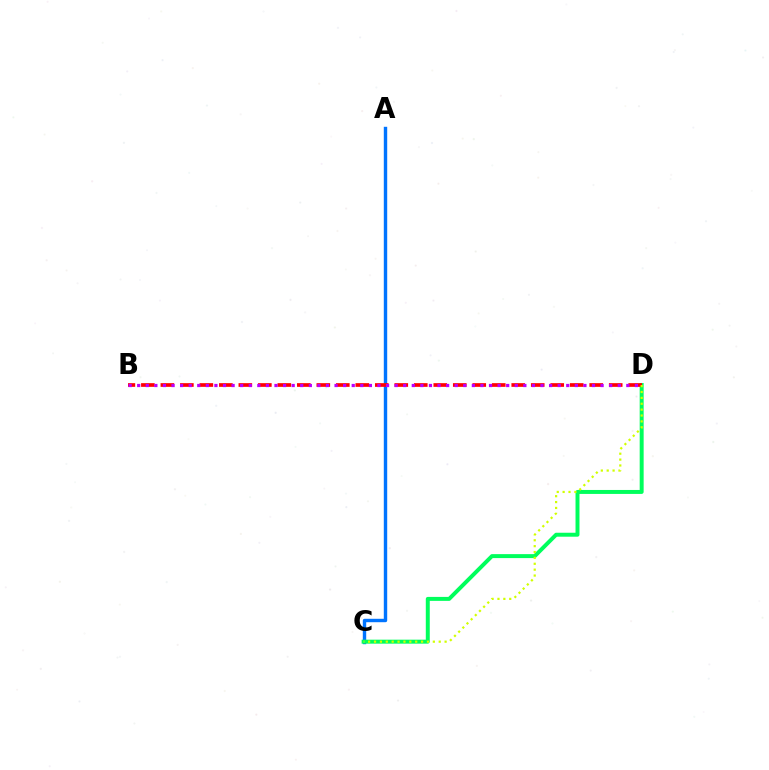{('A', 'C'): [{'color': '#0074ff', 'line_style': 'solid', 'thickness': 2.45}], ('C', 'D'): [{'color': '#00ff5c', 'line_style': 'solid', 'thickness': 2.85}, {'color': '#d1ff00', 'line_style': 'dotted', 'thickness': 1.6}], ('B', 'D'): [{'color': '#ff0000', 'line_style': 'dashed', 'thickness': 2.65}, {'color': '#b900ff', 'line_style': 'dotted', 'thickness': 2.33}]}